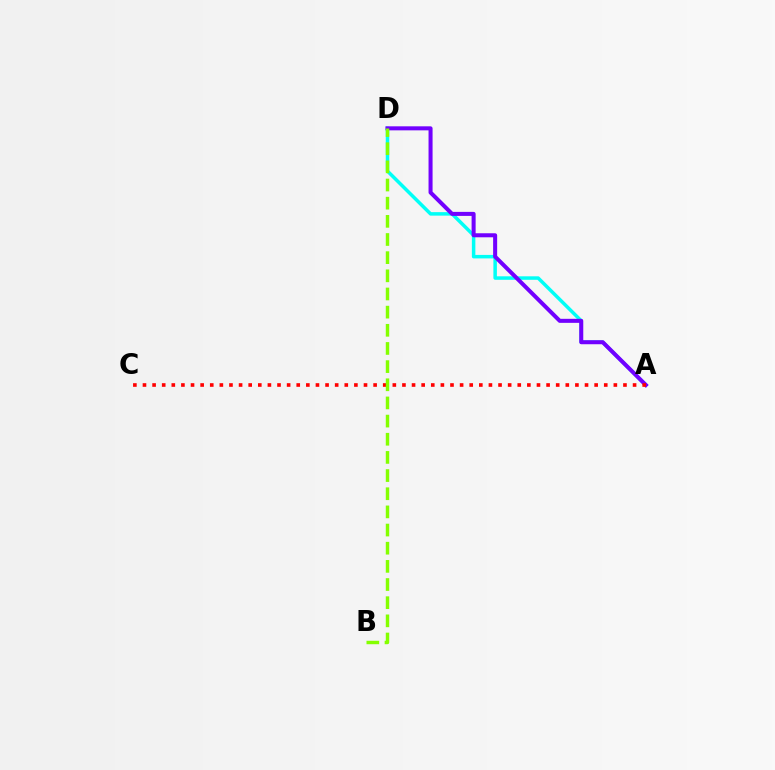{('A', 'D'): [{'color': '#00fff6', 'line_style': 'solid', 'thickness': 2.52}, {'color': '#7200ff', 'line_style': 'solid', 'thickness': 2.9}], ('A', 'C'): [{'color': '#ff0000', 'line_style': 'dotted', 'thickness': 2.61}], ('B', 'D'): [{'color': '#84ff00', 'line_style': 'dashed', 'thickness': 2.47}]}